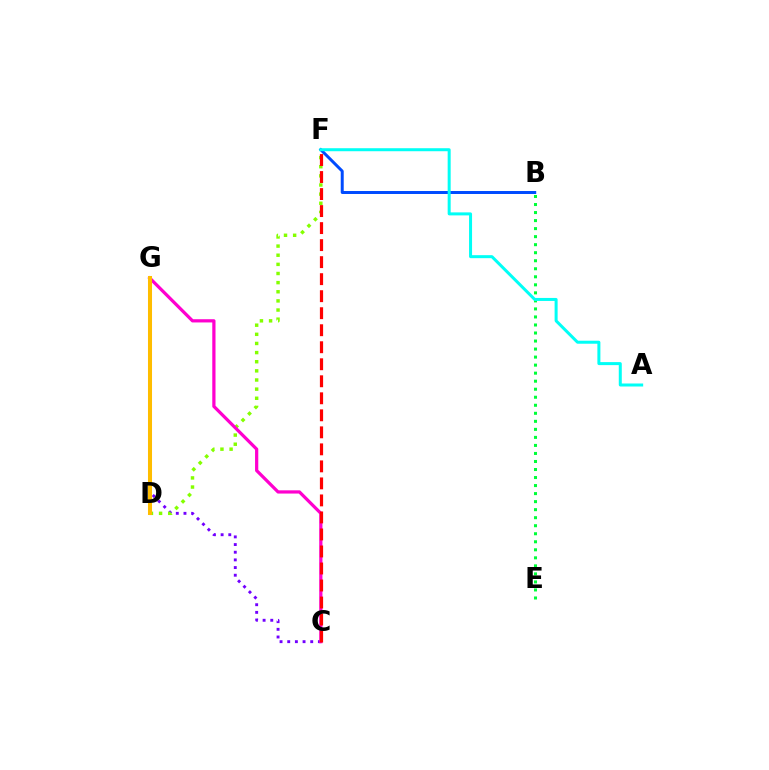{('C', 'G'): [{'color': '#7200ff', 'line_style': 'dotted', 'thickness': 2.08}, {'color': '#ff00cf', 'line_style': 'solid', 'thickness': 2.33}], ('D', 'F'): [{'color': '#84ff00', 'line_style': 'dotted', 'thickness': 2.48}], ('B', 'F'): [{'color': '#004bff', 'line_style': 'solid', 'thickness': 2.14}], ('B', 'E'): [{'color': '#00ff39', 'line_style': 'dotted', 'thickness': 2.18}], ('C', 'F'): [{'color': '#ff0000', 'line_style': 'dashed', 'thickness': 2.31}], ('D', 'G'): [{'color': '#ffbd00', 'line_style': 'solid', 'thickness': 2.91}], ('A', 'F'): [{'color': '#00fff6', 'line_style': 'solid', 'thickness': 2.17}]}